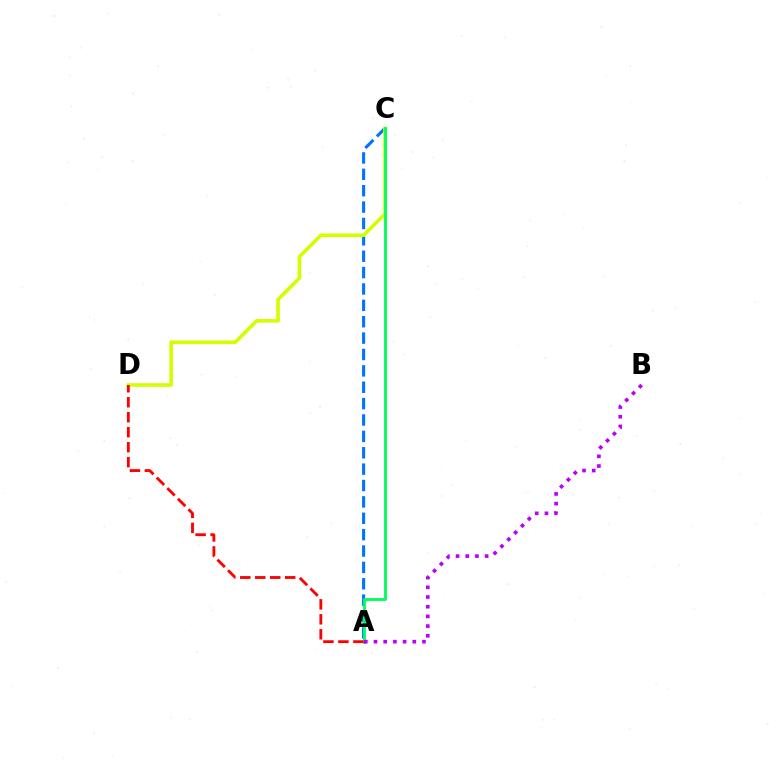{('A', 'C'): [{'color': '#0074ff', 'line_style': 'dashed', 'thickness': 2.22}, {'color': '#00ff5c', 'line_style': 'solid', 'thickness': 2.05}], ('C', 'D'): [{'color': '#d1ff00', 'line_style': 'solid', 'thickness': 2.61}], ('A', 'B'): [{'color': '#b900ff', 'line_style': 'dotted', 'thickness': 2.63}], ('A', 'D'): [{'color': '#ff0000', 'line_style': 'dashed', 'thickness': 2.03}]}